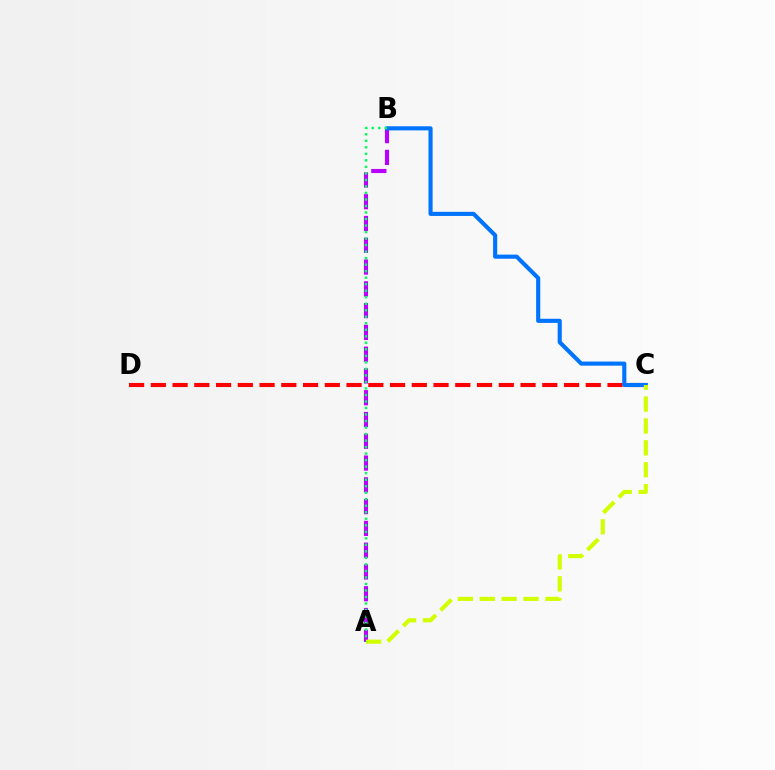{('C', 'D'): [{'color': '#ff0000', 'line_style': 'dashed', 'thickness': 2.95}], ('A', 'B'): [{'color': '#b900ff', 'line_style': 'dashed', 'thickness': 2.96}, {'color': '#00ff5c', 'line_style': 'dotted', 'thickness': 1.77}], ('B', 'C'): [{'color': '#0074ff', 'line_style': 'solid', 'thickness': 2.97}], ('A', 'C'): [{'color': '#d1ff00', 'line_style': 'dashed', 'thickness': 2.97}]}